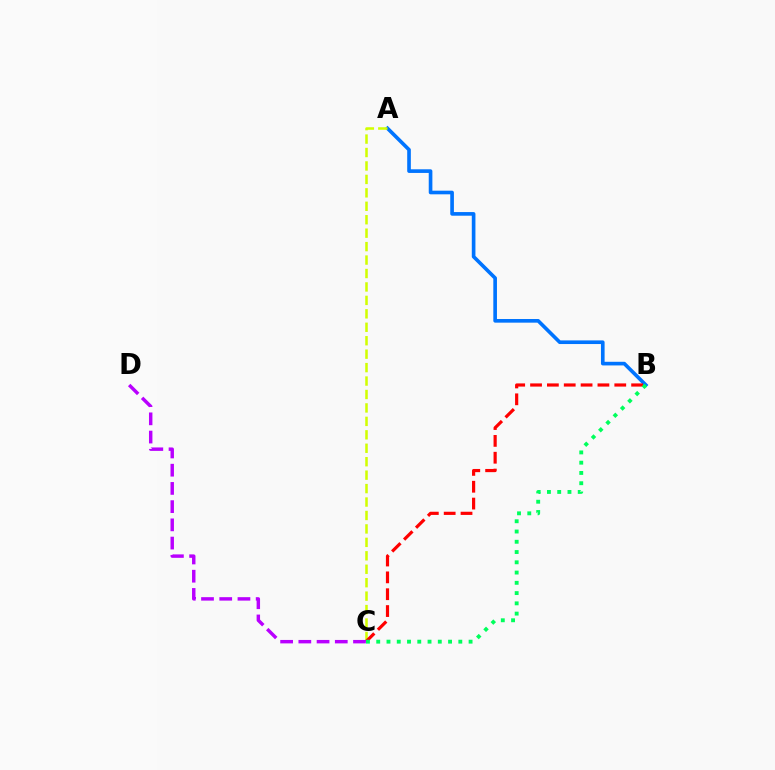{('A', 'B'): [{'color': '#0074ff', 'line_style': 'solid', 'thickness': 2.62}], ('A', 'C'): [{'color': '#d1ff00', 'line_style': 'dashed', 'thickness': 1.83}], ('B', 'C'): [{'color': '#ff0000', 'line_style': 'dashed', 'thickness': 2.29}, {'color': '#00ff5c', 'line_style': 'dotted', 'thickness': 2.79}], ('C', 'D'): [{'color': '#b900ff', 'line_style': 'dashed', 'thickness': 2.48}]}